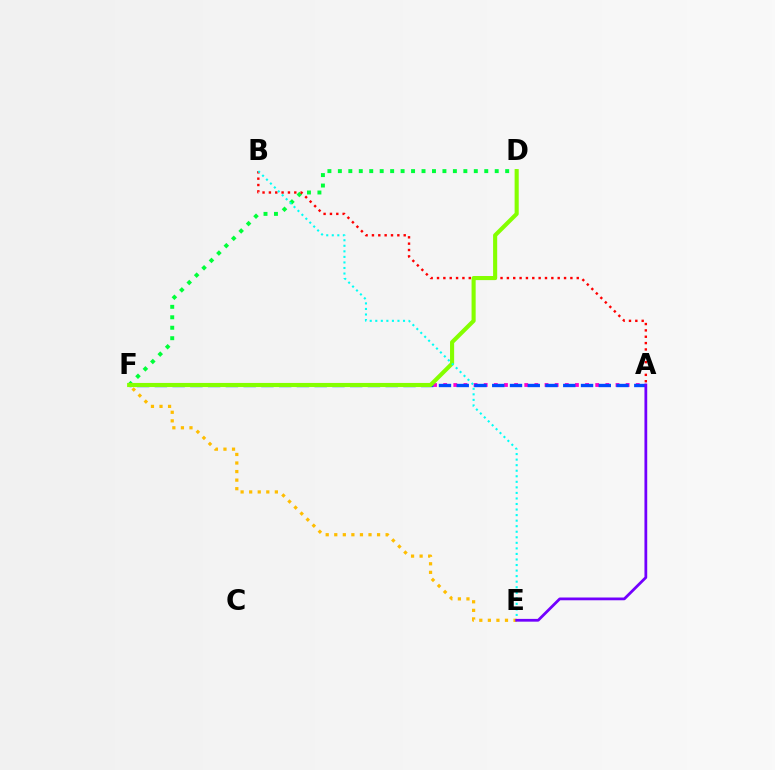{('E', 'F'): [{'color': '#ffbd00', 'line_style': 'dotted', 'thickness': 2.33}], ('A', 'F'): [{'color': '#ff00cf', 'line_style': 'dotted', 'thickness': 2.75}, {'color': '#004bff', 'line_style': 'dashed', 'thickness': 2.41}], ('D', 'F'): [{'color': '#00ff39', 'line_style': 'dotted', 'thickness': 2.84}, {'color': '#84ff00', 'line_style': 'solid', 'thickness': 2.95}], ('A', 'B'): [{'color': '#ff0000', 'line_style': 'dotted', 'thickness': 1.73}], ('B', 'E'): [{'color': '#00fff6', 'line_style': 'dotted', 'thickness': 1.51}], ('A', 'E'): [{'color': '#7200ff', 'line_style': 'solid', 'thickness': 1.99}]}